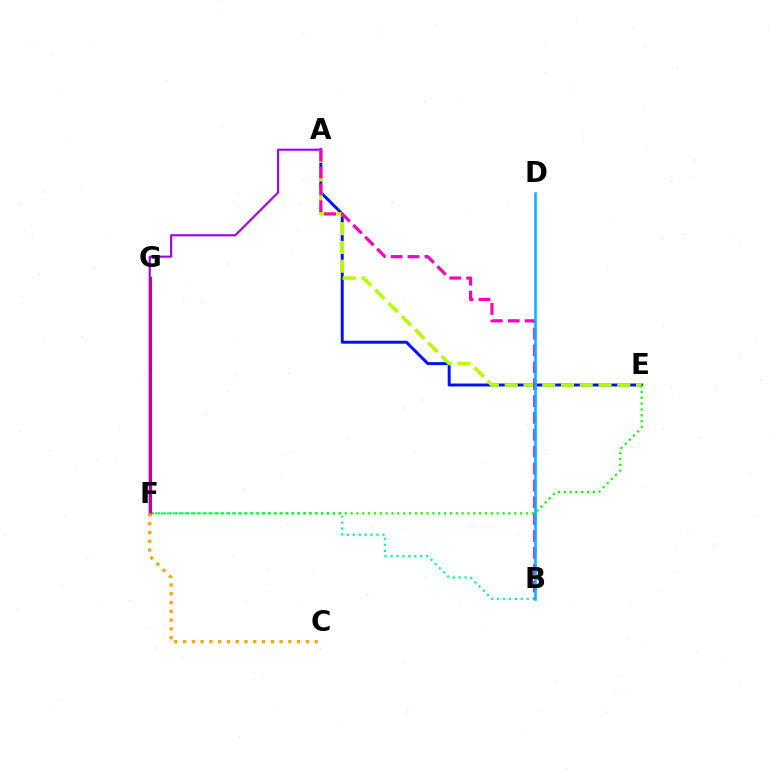{('B', 'F'): [{'color': '#00ff9d', 'line_style': 'dotted', 'thickness': 1.61}], ('A', 'E'): [{'color': '#0010ff', 'line_style': 'solid', 'thickness': 2.12}, {'color': '#b3ff00', 'line_style': 'dashed', 'thickness': 2.55}], ('F', 'G'): [{'color': '#ff0000', 'line_style': 'solid', 'thickness': 2.22}], ('A', 'F'): [{'color': '#9b00ff', 'line_style': 'solid', 'thickness': 1.53}], ('A', 'B'): [{'color': '#ff00bd', 'line_style': 'dashed', 'thickness': 2.29}], ('B', 'D'): [{'color': '#00b5ff', 'line_style': 'solid', 'thickness': 1.85}], ('C', 'F'): [{'color': '#ffa500', 'line_style': 'dotted', 'thickness': 2.38}], ('E', 'F'): [{'color': '#08ff00', 'line_style': 'dotted', 'thickness': 1.59}]}